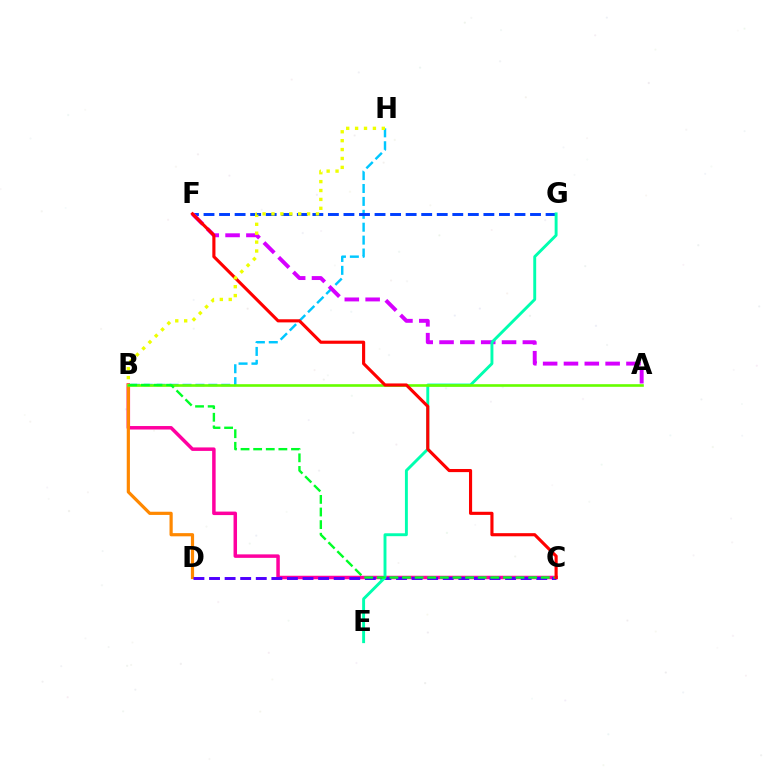{('B', 'C'): [{'color': '#ff00a0', 'line_style': 'solid', 'thickness': 2.51}, {'color': '#00ff27', 'line_style': 'dashed', 'thickness': 1.71}], ('B', 'H'): [{'color': '#00c7ff', 'line_style': 'dashed', 'thickness': 1.75}, {'color': '#eeff00', 'line_style': 'dotted', 'thickness': 2.42}], ('F', 'G'): [{'color': '#003fff', 'line_style': 'dashed', 'thickness': 2.11}], ('A', 'F'): [{'color': '#d600ff', 'line_style': 'dashed', 'thickness': 2.83}], ('B', 'D'): [{'color': '#ff8800', 'line_style': 'solid', 'thickness': 2.3}], ('C', 'D'): [{'color': '#4f00ff', 'line_style': 'dashed', 'thickness': 2.12}], ('E', 'G'): [{'color': '#00ffaf', 'line_style': 'solid', 'thickness': 2.09}], ('A', 'B'): [{'color': '#66ff00', 'line_style': 'solid', 'thickness': 1.9}], ('C', 'F'): [{'color': '#ff0000', 'line_style': 'solid', 'thickness': 2.25}]}